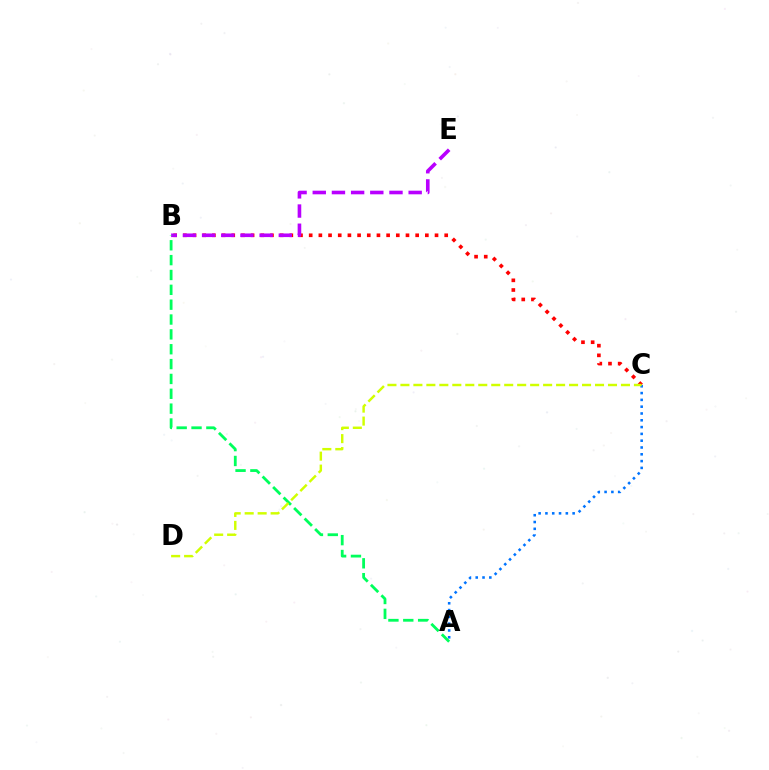{('B', 'C'): [{'color': '#ff0000', 'line_style': 'dotted', 'thickness': 2.63}], ('B', 'E'): [{'color': '#b900ff', 'line_style': 'dashed', 'thickness': 2.61}], ('A', 'C'): [{'color': '#0074ff', 'line_style': 'dotted', 'thickness': 1.85}], ('A', 'B'): [{'color': '#00ff5c', 'line_style': 'dashed', 'thickness': 2.02}], ('C', 'D'): [{'color': '#d1ff00', 'line_style': 'dashed', 'thickness': 1.76}]}